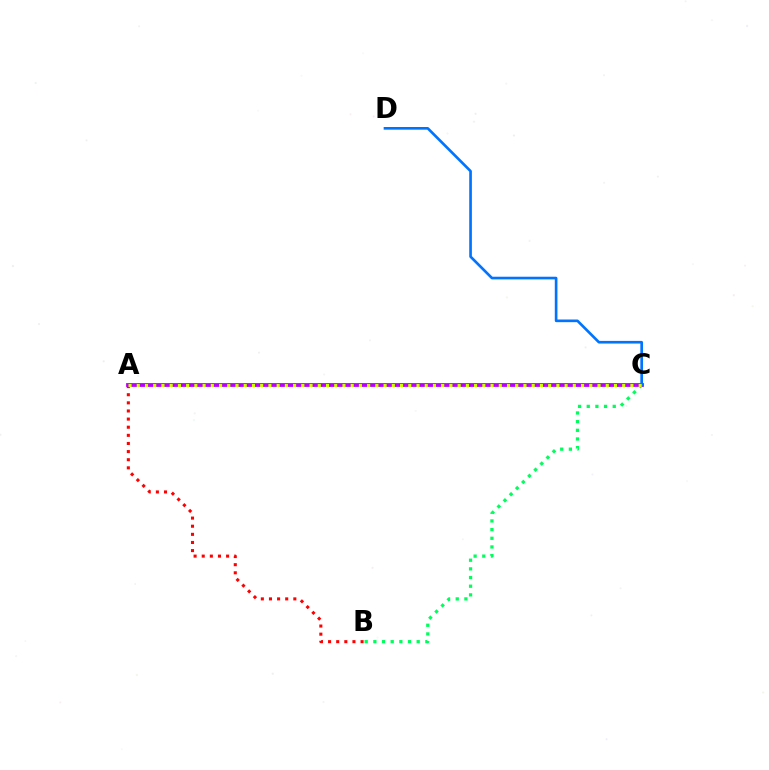{('B', 'C'): [{'color': '#00ff5c', 'line_style': 'dotted', 'thickness': 2.35}], ('A', 'B'): [{'color': '#ff0000', 'line_style': 'dotted', 'thickness': 2.21}], ('A', 'C'): [{'color': '#b900ff', 'line_style': 'solid', 'thickness': 2.74}, {'color': '#d1ff00', 'line_style': 'dotted', 'thickness': 2.24}], ('C', 'D'): [{'color': '#0074ff', 'line_style': 'solid', 'thickness': 1.91}]}